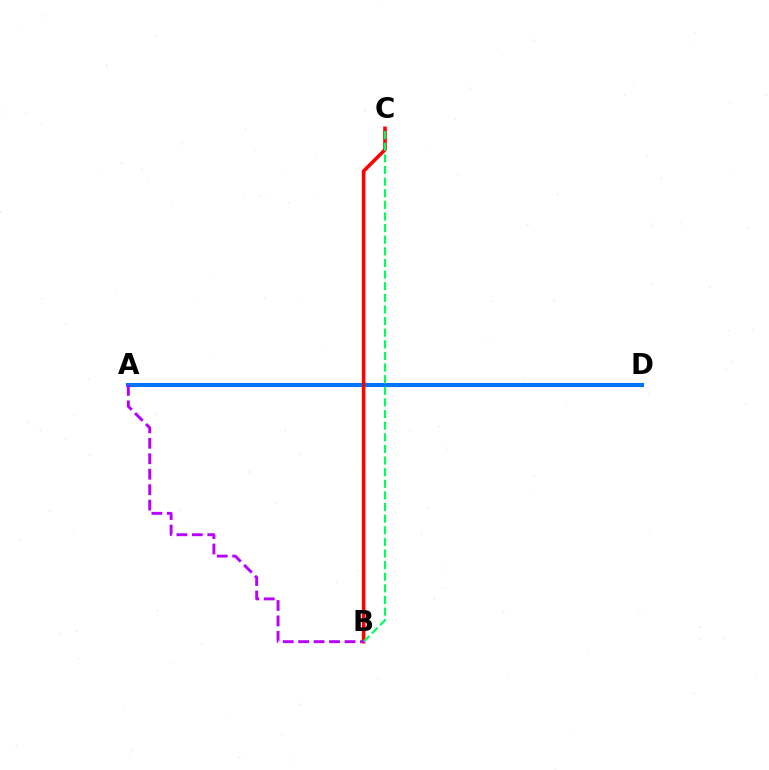{('A', 'D'): [{'color': '#d1ff00', 'line_style': 'dotted', 'thickness': 2.22}, {'color': '#0074ff', 'line_style': 'solid', 'thickness': 2.93}], ('B', 'C'): [{'color': '#ff0000', 'line_style': 'solid', 'thickness': 2.58}, {'color': '#00ff5c', 'line_style': 'dashed', 'thickness': 1.58}], ('A', 'B'): [{'color': '#b900ff', 'line_style': 'dashed', 'thickness': 2.1}]}